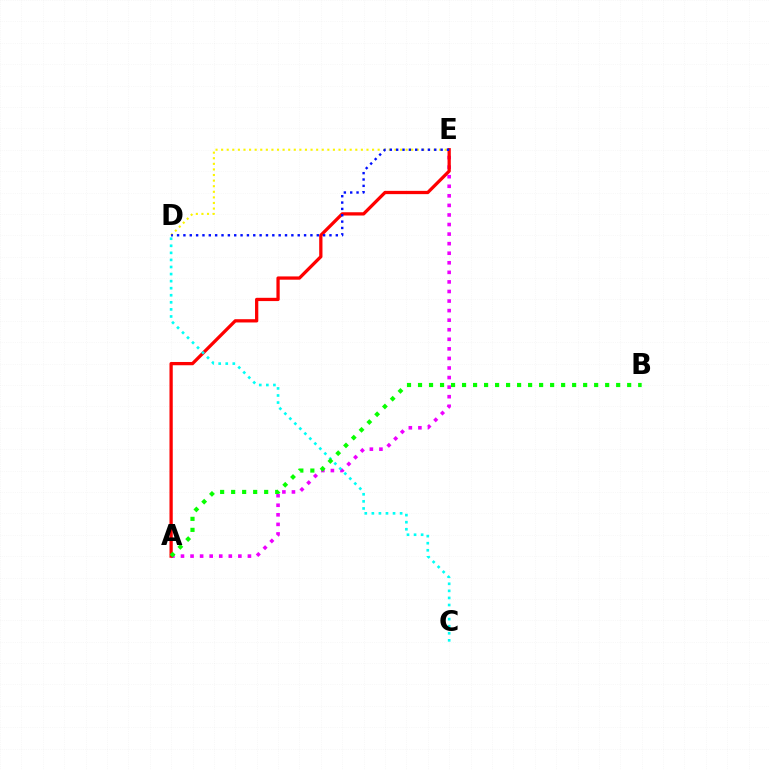{('A', 'E'): [{'color': '#ee00ff', 'line_style': 'dotted', 'thickness': 2.6}, {'color': '#ff0000', 'line_style': 'solid', 'thickness': 2.36}], ('D', 'E'): [{'color': '#fcf500', 'line_style': 'dotted', 'thickness': 1.52}, {'color': '#0010ff', 'line_style': 'dotted', 'thickness': 1.73}], ('C', 'D'): [{'color': '#00fff6', 'line_style': 'dotted', 'thickness': 1.92}], ('A', 'B'): [{'color': '#08ff00', 'line_style': 'dotted', 'thickness': 2.99}]}